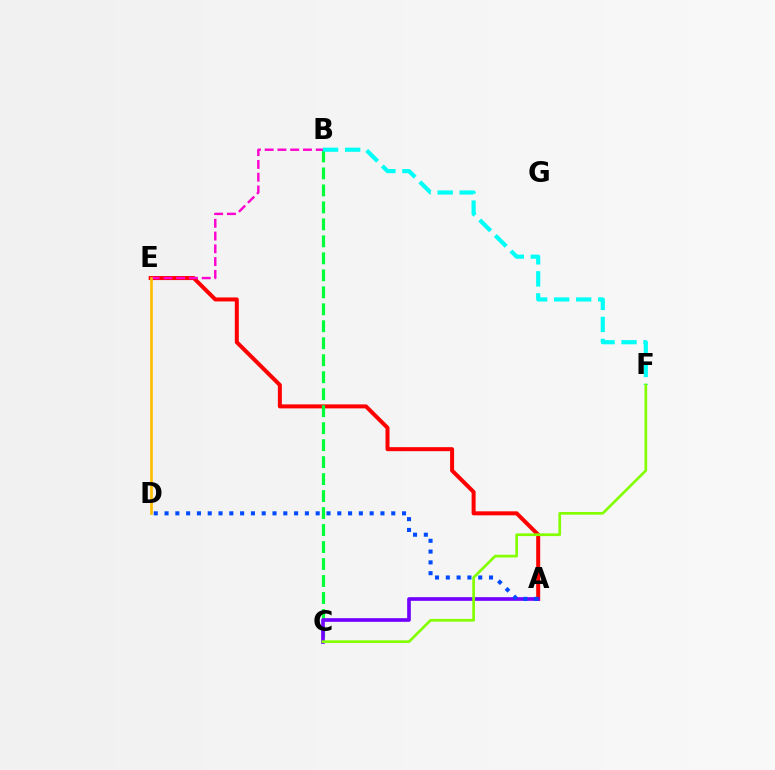{('A', 'E'): [{'color': '#ff0000', 'line_style': 'solid', 'thickness': 2.88}], ('B', 'C'): [{'color': '#00ff39', 'line_style': 'dashed', 'thickness': 2.31}], ('B', 'E'): [{'color': '#ff00cf', 'line_style': 'dashed', 'thickness': 1.73}], ('B', 'F'): [{'color': '#00fff6', 'line_style': 'dashed', 'thickness': 2.99}], ('A', 'C'): [{'color': '#7200ff', 'line_style': 'solid', 'thickness': 2.64}], ('A', 'D'): [{'color': '#004bff', 'line_style': 'dotted', 'thickness': 2.93}], ('D', 'E'): [{'color': '#ffbd00', 'line_style': 'solid', 'thickness': 1.92}], ('C', 'F'): [{'color': '#84ff00', 'line_style': 'solid', 'thickness': 1.94}]}